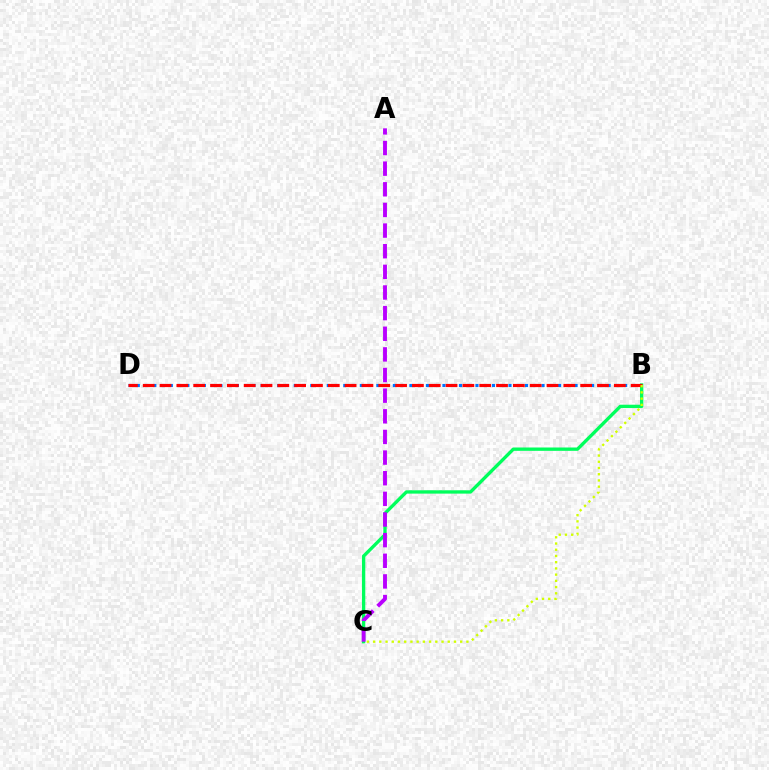{('B', 'D'): [{'color': '#0074ff', 'line_style': 'dotted', 'thickness': 2.24}, {'color': '#ff0000', 'line_style': 'dashed', 'thickness': 2.29}], ('B', 'C'): [{'color': '#00ff5c', 'line_style': 'solid', 'thickness': 2.41}, {'color': '#d1ff00', 'line_style': 'dotted', 'thickness': 1.69}], ('A', 'C'): [{'color': '#b900ff', 'line_style': 'dashed', 'thickness': 2.8}]}